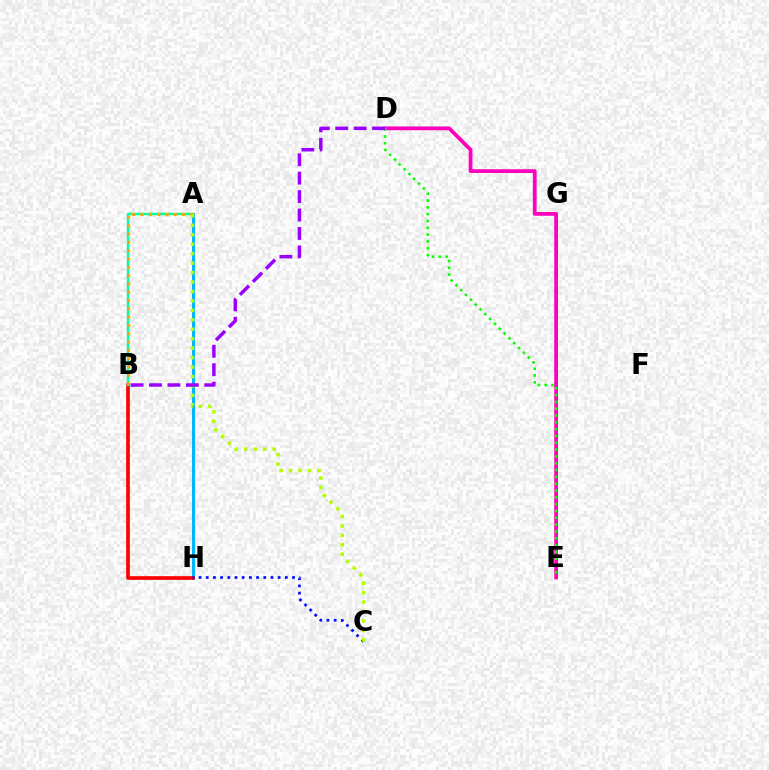{('A', 'H'): [{'color': '#00b5ff', 'line_style': 'solid', 'thickness': 2.14}], ('B', 'H'): [{'color': '#ff0000', 'line_style': 'solid', 'thickness': 2.63}], ('A', 'B'): [{'color': '#00ff9d', 'line_style': 'solid', 'thickness': 1.76}, {'color': '#ffa500', 'line_style': 'dotted', 'thickness': 2.26}], ('D', 'E'): [{'color': '#ff00bd', 'line_style': 'solid', 'thickness': 2.71}, {'color': '#08ff00', 'line_style': 'dotted', 'thickness': 1.85}], ('C', 'H'): [{'color': '#0010ff', 'line_style': 'dotted', 'thickness': 1.95}], ('A', 'C'): [{'color': '#b3ff00', 'line_style': 'dotted', 'thickness': 2.57}], ('B', 'D'): [{'color': '#9b00ff', 'line_style': 'dashed', 'thickness': 2.5}]}